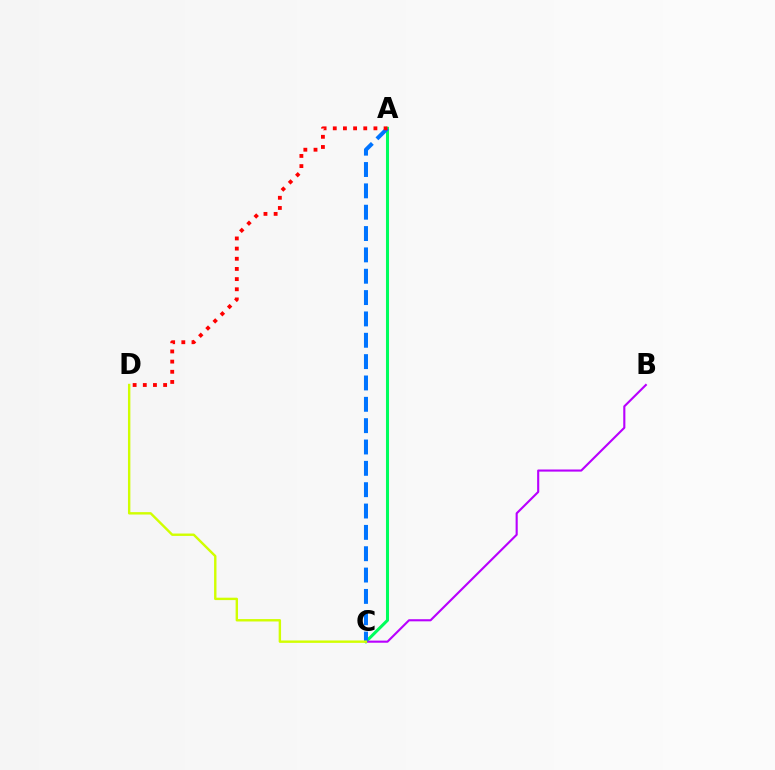{('A', 'C'): [{'color': '#00ff5c', 'line_style': 'solid', 'thickness': 2.19}, {'color': '#0074ff', 'line_style': 'dashed', 'thickness': 2.9}], ('B', 'C'): [{'color': '#b900ff', 'line_style': 'solid', 'thickness': 1.53}], ('A', 'D'): [{'color': '#ff0000', 'line_style': 'dotted', 'thickness': 2.76}], ('C', 'D'): [{'color': '#d1ff00', 'line_style': 'solid', 'thickness': 1.73}]}